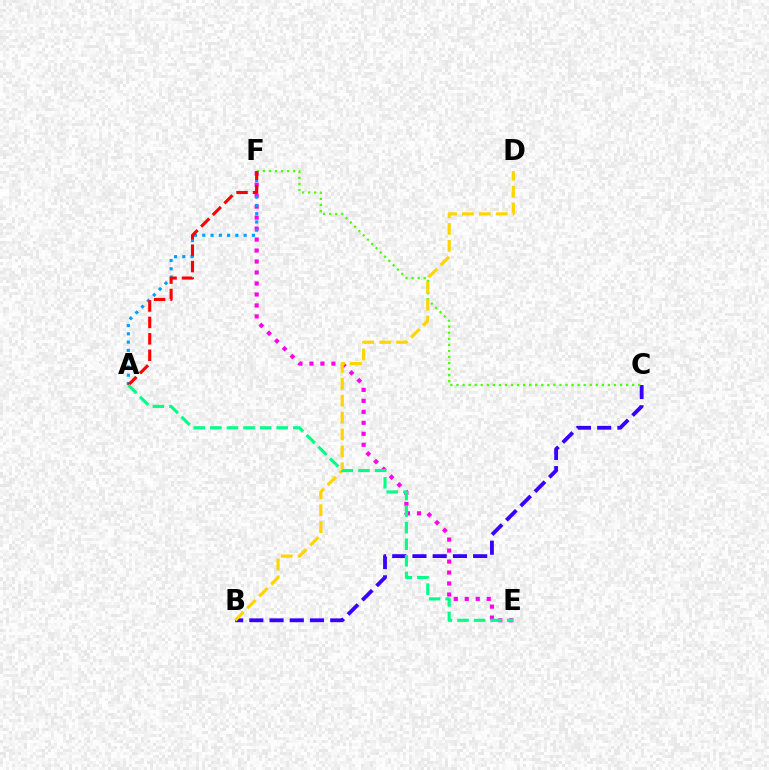{('E', 'F'): [{'color': '#ff00ed', 'line_style': 'dotted', 'thickness': 2.98}], ('B', 'C'): [{'color': '#3700ff', 'line_style': 'dashed', 'thickness': 2.75}], ('C', 'F'): [{'color': '#4fff00', 'line_style': 'dotted', 'thickness': 1.65}], ('A', 'F'): [{'color': '#009eff', 'line_style': 'dotted', 'thickness': 2.25}, {'color': '#ff0000', 'line_style': 'dashed', 'thickness': 2.23}], ('B', 'D'): [{'color': '#ffd500', 'line_style': 'dashed', 'thickness': 2.3}], ('A', 'E'): [{'color': '#00ff86', 'line_style': 'dashed', 'thickness': 2.25}]}